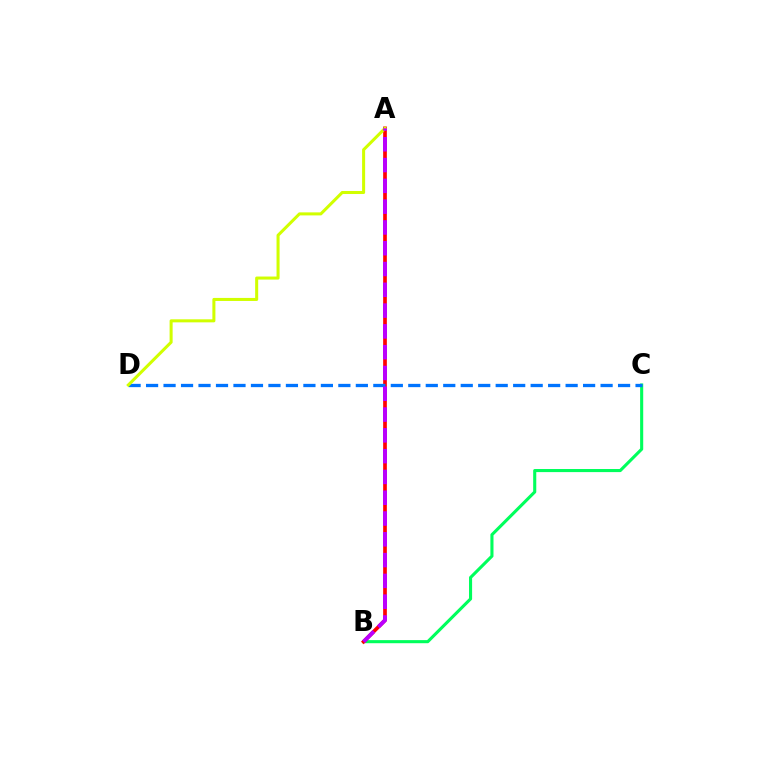{('B', 'C'): [{'color': '#00ff5c', 'line_style': 'solid', 'thickness': 2.23}], ('A', 'B'): [{'color': '#ff0000', 'line_style': 'solid', 'thickness': 2.66}, {'color': '#b900ff', 'line_style': 'dashed', 'thickness': 2.82}], ('C', 'D'): [{'color': '#0074ff', 'line_style': 'dashed', 'thickness': 2.37}], ('A', 'D'): [{'color': '#d1ff00', 'line_style': 'solid', 'thickness': 2.19}]}